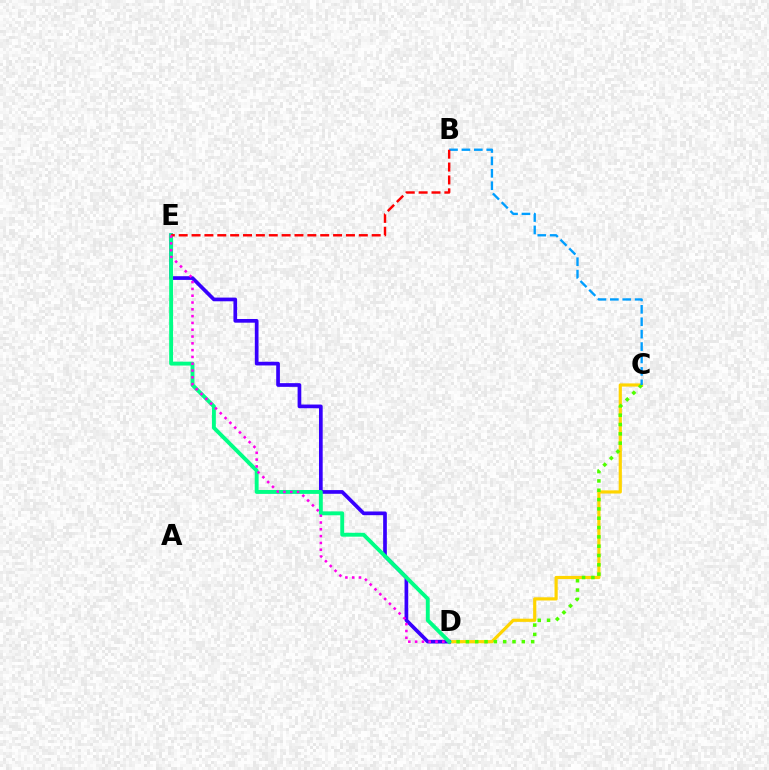{('C', 'D'): [{'color': '#ffd500', 'line_style': 'solid', 'thickness': 2.29}, {'color': '#4fff00', 'line_style': 'dotted', 'thickness': 2.53}], ('D', 'E'): [{'color': '#3700ff', 'line_style': 'solid', 'thickness': 2.66}, {'color': '#00ff86', 'line_style': 'solid', 'thickness': 2.8}, {'color': '#ff00ed', 'line_style': 'dotted', 'thickness': 1.85}], ('B', 'C'): [{'color': '#009eff', 'line_style': 'dashed', 'thickness': 1.69}], ('B', 'E'): [{'color': '#ff0000', 'line_style': 'dashed', 'thickness': 1.75}]}